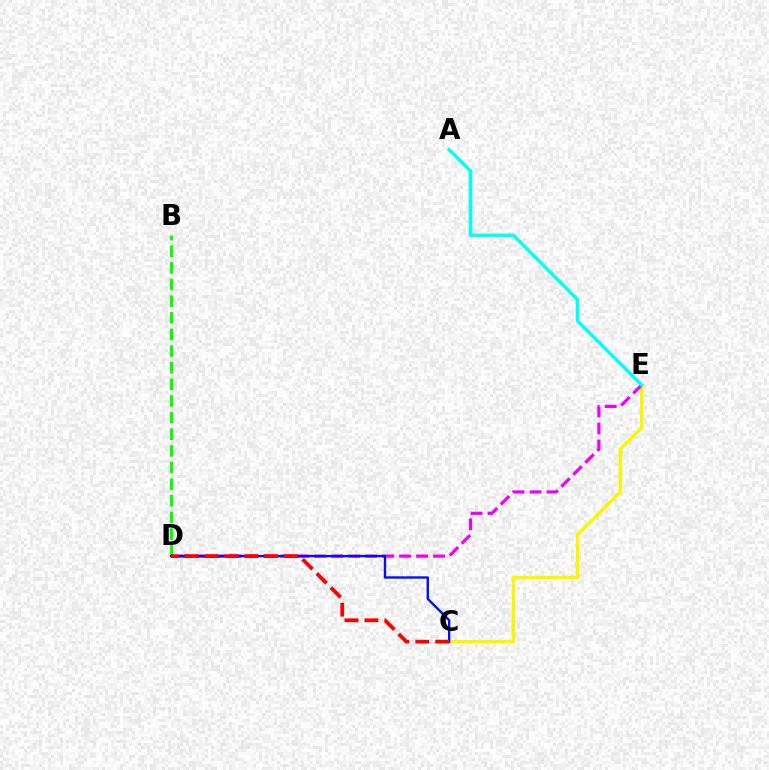{('C', 'E'): [{'color': '#fcf500', 'line_style': 'solid', 'thickness': 2.44}], ('B', 'D'): [{'color': '#08ff00', 'line_style': 'dashed', 'thickness': 2.26}], ('D', 'E'): [{'color': '#ee00ff', 'line_style': 'dashed', 'thickness': 2.3}], ('C', 'D'): [{'color': '#0010ff', 'line_style': 'solid', 'thickness': 1.7}, {'color': '#ff0000', 'line_style': 'dashed', 'thickness': 2.7}], ('A', 'E'): [{'color': '#00fff6', 'line_style': 'solid', 'thickness': 2.45}]}